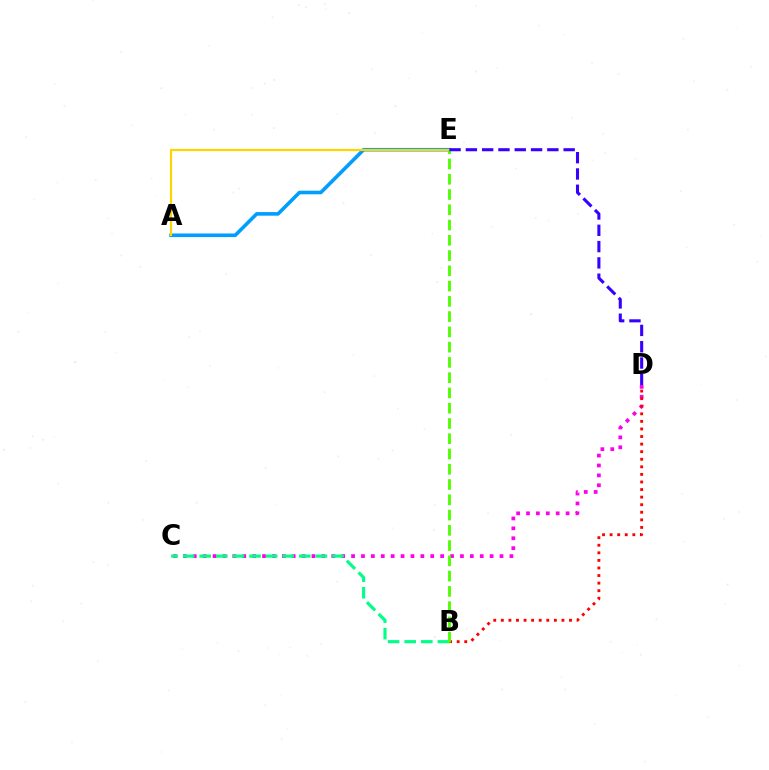{('A', 'E'): [{'color': '#009eff', 'line_style': 'solid', 'thickness': 2.59}, {'color': '#ffd500', 'line_style': 'solid', 'thickness': 1.59}], ('C', 'D'): [{'color': '#ff00ed', 'line_style': 'dotted', 'thickness': 2.69}], ('B', 'C'): [{'color': '#00ff86', 'line_style': 'dashed', 'thickness': 2.25}], ('B', 'D'): [{'color': '#ff0000', 'line_style': 'dotted', 'thickness': 2.06}], ('B', 'E'): [{'color': '#4fff00', 'line_style': 'dashed', 'thickness': 2.07}], ('D', 'E'): [{'color': '#3700ff', 'line_style': 'dashed', 'thickness': 2.21}]}